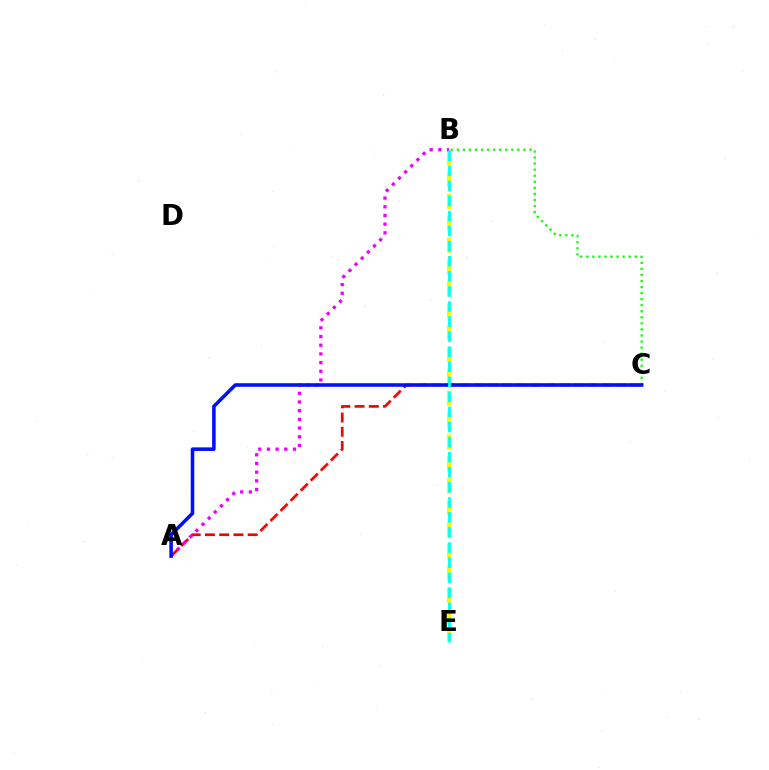{('A', 'C'): [{'color': '#ff0000', 'line_style': 'dashed', 'thickness': 1.93}, {'color': '#0010ff', 'line_style': 'solid', 'thickness': 2.56}], ('B', 'C'): [{'color': '#08ff00', 'line_style': 'dotted', 'thickness': 1.64}], ('B', 'E'): [{'color': '#fcf500', 'line_style': 'dashed', 'thickness': 2.97}, {'color': '#00fff6', 'line_style': 'dashed', 'thickness': 2.05}], ('A', 'B'): [{'color': '#ee00ff', 'line_style': 'dotted', 'thickness': 2.36}]}